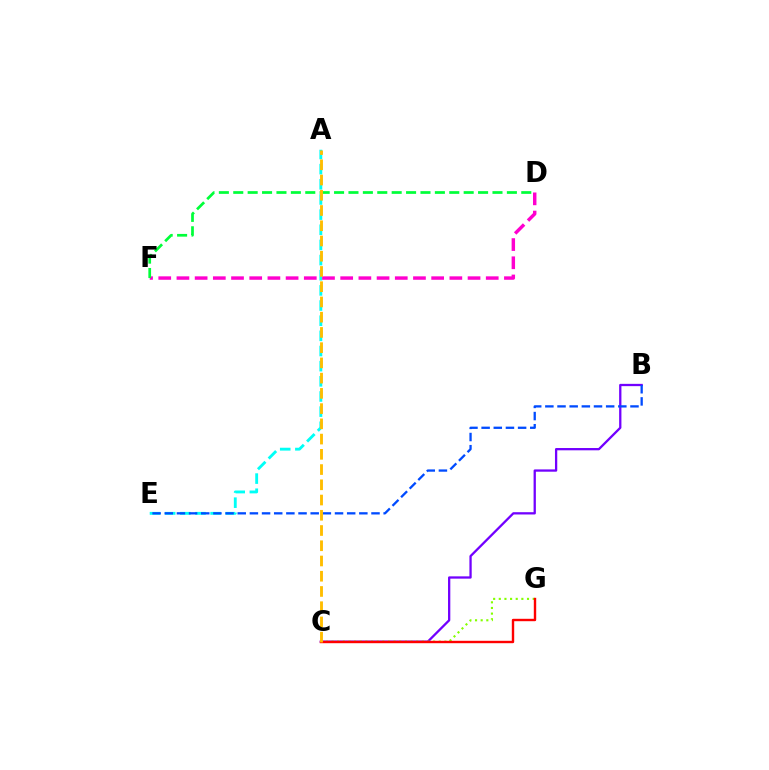{('B', 'C'): [{'color': '#7200ff', 'line_style': 'solid', 'thickness': 1.65}], ('A', 'E'): [{'color': '#00fff6', 'line_style': 'dashed', 'thickness': 2.06}], ('D', 'F'): [{'color': '#ff00cf', 'line_style': 'dashed', 'thickness': 2.47}, {'color': '#00ff39', 'line_style': 'dashed', 'thickness': 1.96}], ('C', 'G'): [{'color': '#84ff00', 'line_style': 'dotted', 'thickness': 1.53}, {'color': '#ff0000', 'line_style': 'solid', 'thickness': 1.73}], ('B', 'E'): [{'color': '#004bff', 'line_style': 'dashed', 'thickness': 1.65}], ('A', 'C'): [{'color': '#ffbd00', 'line_style': 'dashed', 'thickness': 2.07}]}